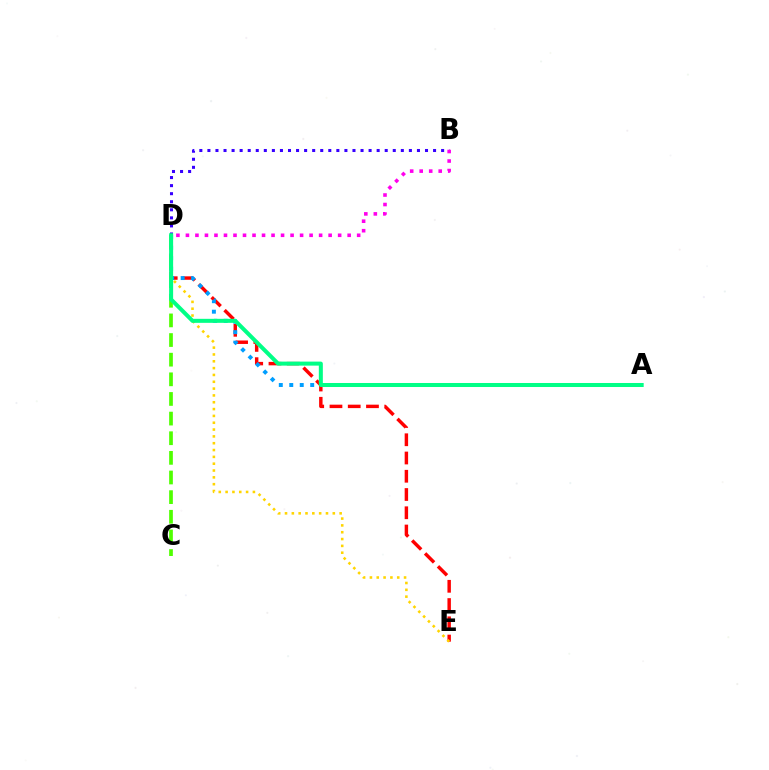{('D', 'E'): [{'color': '#ff0000', 'line_style': 'dashed', 'thickness': 2.48}, {'color': '#ffd500', 'line_style': 'dotted', 'thickness': 1.85}], ('A', 'D'): [{'color': '#009eff', 'line_style': 'dotted', 'thickness': 2.84}, {'color': '#00ff86', 'line_style': 'solid', 'thickness': 2.89}], ('C', 'D'): [{'color': '#4fff00', 'line_style': 'dashed', 'thickness': 2.67}], ('B', 'D'): [{'color': '#3700ff', 'line_style': 'dotted', 'thickness': 2.19}, {'color': '#ff00ed', 'line_style': 'dotted', 'thickness': 2.58}]}